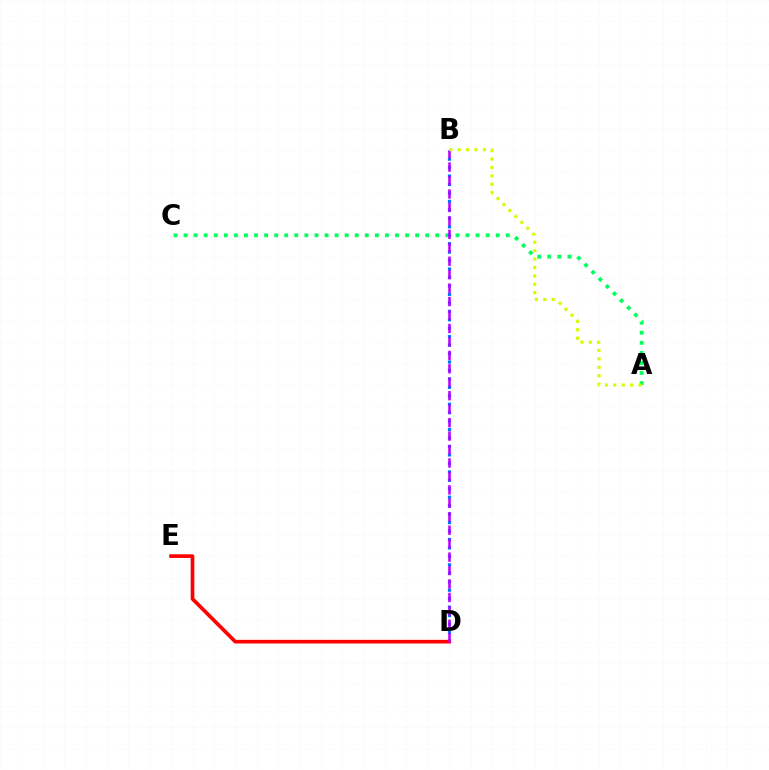{('A', 'C'): [{'color': '#00ff5c', 'line_style': 'dotted', 'thickness': 2.74}], ('B', 'D'): [{'color': '#0074ff', 'line_style': 'dotted', 'thickness': 2.3}, {'color': '#b900ff', 'line_style': 'dashed', 'thickness': 1.83}], ('D', 'E'): [{'color': '#ff0000', 'line_style': 'solid', 'thickness': 2.64}], ('A', 'B'): [{'color': '#d1ff00', 'line_style': 'dotted', 'thickness': 2.29}]}